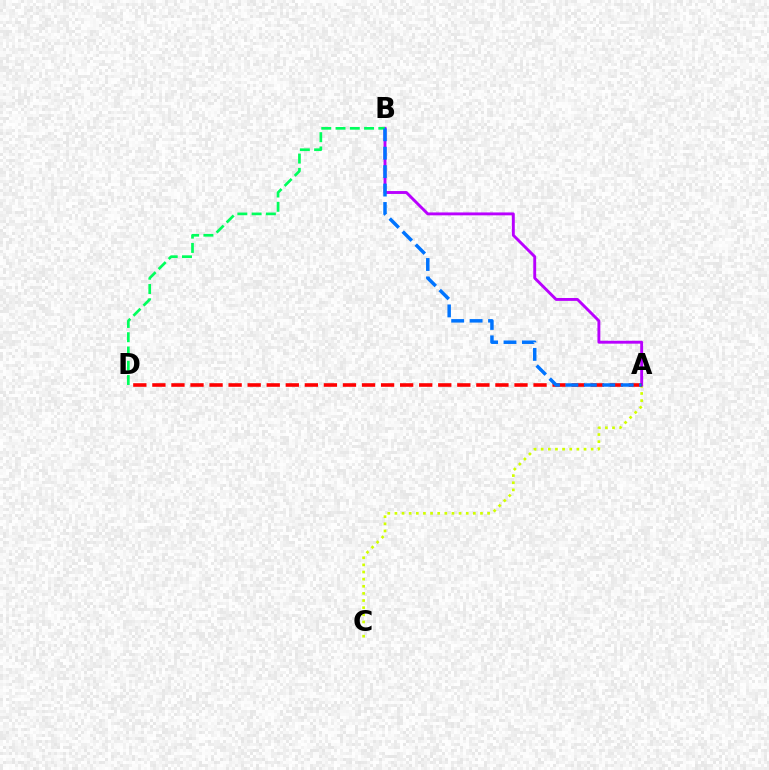{('A', 'C'): [{'color': '#d1ff00', 'line_style': 'dotted', 'thickness': 1.94}], ('A', 'B'): [{'color': '#b900ff', 'line_style': 'solid', 'thickness': 2.08}, {'color': '#0074ff', 'line_style': 'dashed', 'thickness': 2.5}], ('B', 'D'): [{'color': '#00ff5c', 'line_style': 'dashed', 'thickness': 1.94}], ('A', 'D'): [{'color': '#ff0000', 'line_style': 'dashed', 'thickness': 2.59}]}